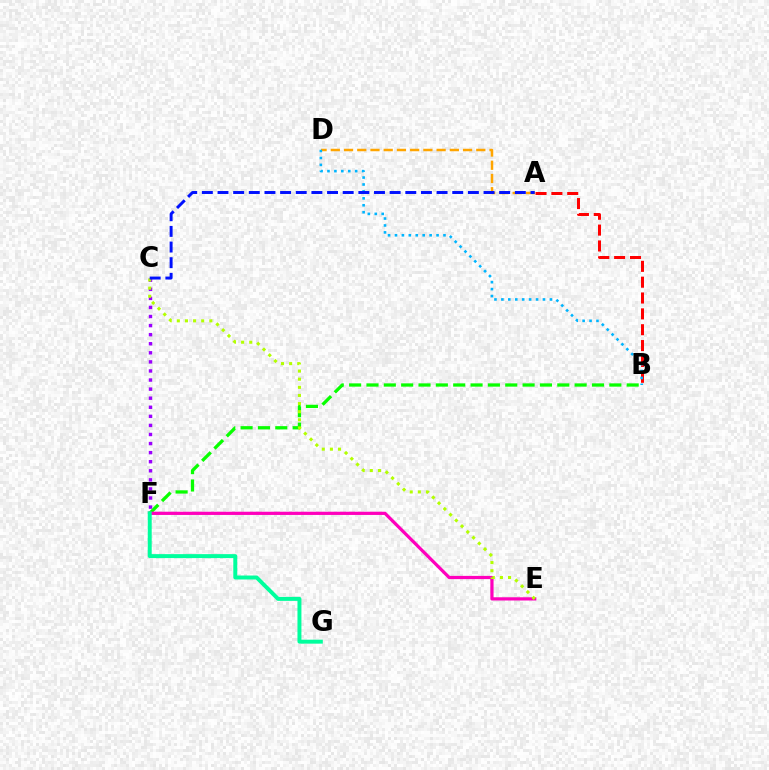{('C', 'F'): [{'color': '#9b00ff', 'line_style': 'dotted', 'thickness': 2.47}], ('A', 'B'): [{'color': '#ff0000', 'line_style': 'dashed', 'thickness': 2.15}], ('A', 'D'): [{'color': '#ffa500', 'line_style': 'dashed', 'thickness': 1.8}], ('B', 'F'): [{'color': '#08ff00', 'line_style': 'dashed', 'thickness': 2.36}], ('B', 'D'): [{'color': '#00b5ff', 'line_style': 'dotted', 'thickness': 1.88}], ('E', 'F'): [{'color': '#ff00bd', 'line_style': 'solid', 'thickness': 2.32}], ('C', 'E'): [{'color': '#b3ff00', 'line_style': 'dotted', 'thickness': 2.21}], ('A', 'C'): [{'color': '#0010ff', 'line_style': 'dashed', 'thickness': 2.13}], ('F', 'G'): [{'color': '#00ff9d', 'line_style': 'solid', 'thickness': 2.85}]}